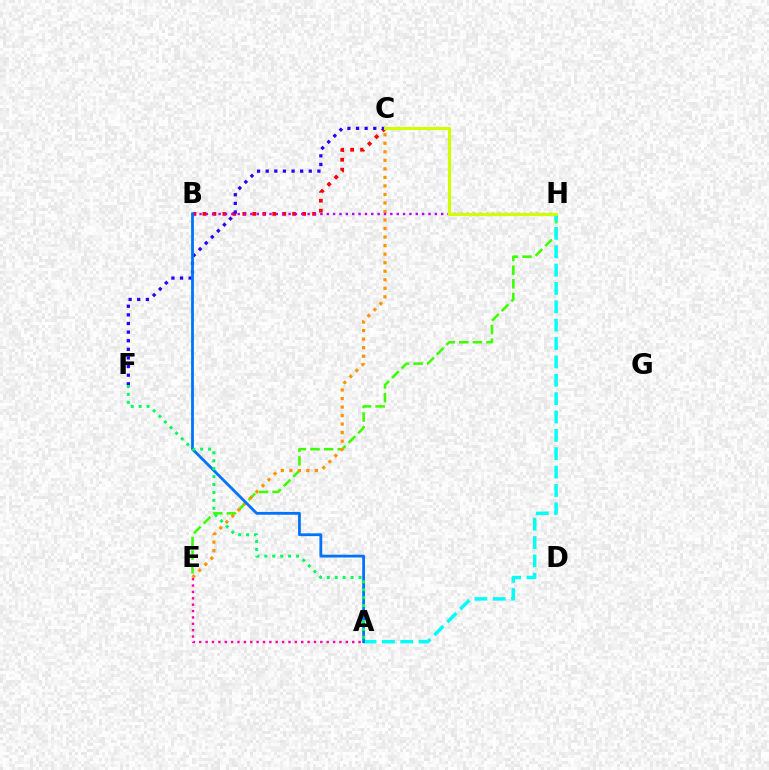{('B', 'C'): [{'color': '#ff0000', 'line_style': 'dotted', 'thickness': 2.71}], ('C', 'F'): [{'color': '#2500ff', 'line_style': 'dotted', 'thickness': 2.34}], ('E', 'H'): [{'color': '#3dff00', 'line_style': 'dashed', 'thickness': 1.85}], ('A', 'H'): [{'color': '#00fff6', 'line_style': 'dashed', 'thickness': 2.5}], ('C', 'E'): [{'color': '#ff9400', 'line_style': 'dotted', 'thickness': 2.32}], ('B', 'H'): [{'color': '#b900ff', 'line_style': 'dotted', 'thickness': 1.73}], ('A', 'B'): [{'color': '#0074ff', 'line_style': 'solid', 'thickness': 2.02}], ('A', 'F'): [{'color': '#00ff5c', 'line_style': 'dotted', 'thickness': 2.15}], ('C', 'H'): [{'color': '#d1ff00', 'line_style': 'solid', 'thickness': 2.28}], ('A', 'E'): [{'color': '#ff00ac', 'line_style': 'dotted', 'thickness': 1.73}]}